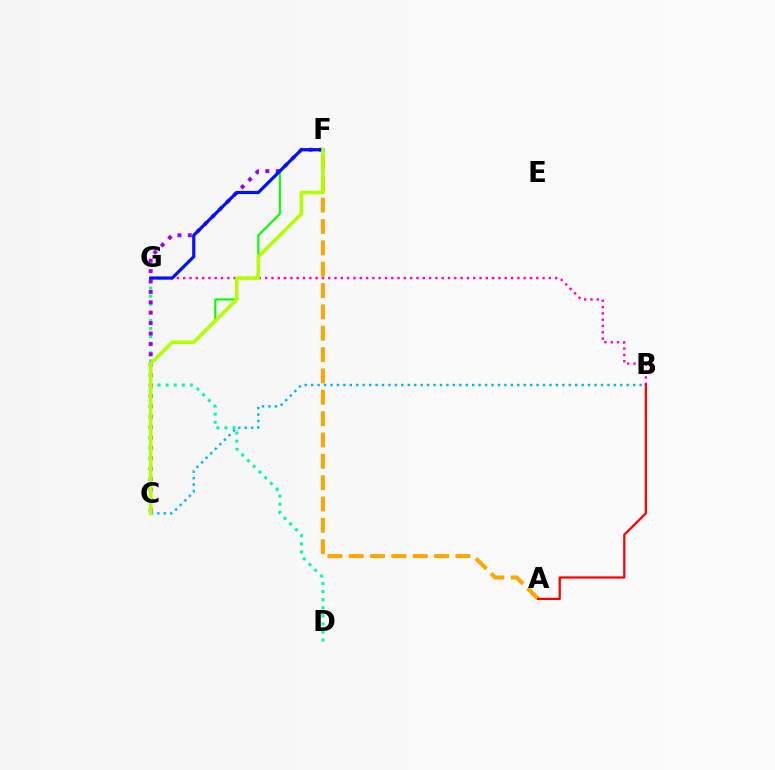{('B', 'G'): [{'color': '#ff00bd', 'line_style': 'dotted', 'thickness': 1.71}], ('A', 'F'): [{'color': '#ffa500', 'line_style': 'dashed', 'thickness': 2.9}], ('D', 'G'): [{'color': '#00ff9d', 'line_style': 'dotted', 'thickness': 2.2}], ('B', 'C'): [{'color': '#00b5ff', 'line_style': 'dotted', 'thickness': 1.75}], ('C', 'F'): [{'color': '#9b00ff', 'line_style': 'dotted', 'thickness': 2.83}, {'color': '#08ff00', 'line_style': 'solid', 'thickness': 1.55}, {'color': '#b3ff00', 'line_style': 'solid', 'thickness': 2.55}], ('F', 'G'): [{'color': '#0010ff', 'line_style': 'solid', 'thickness': 2.3}], ('A', 'B'): [{'color': '#ff0000', 'line_style': 'solid', 'thickness': 1.62}]}